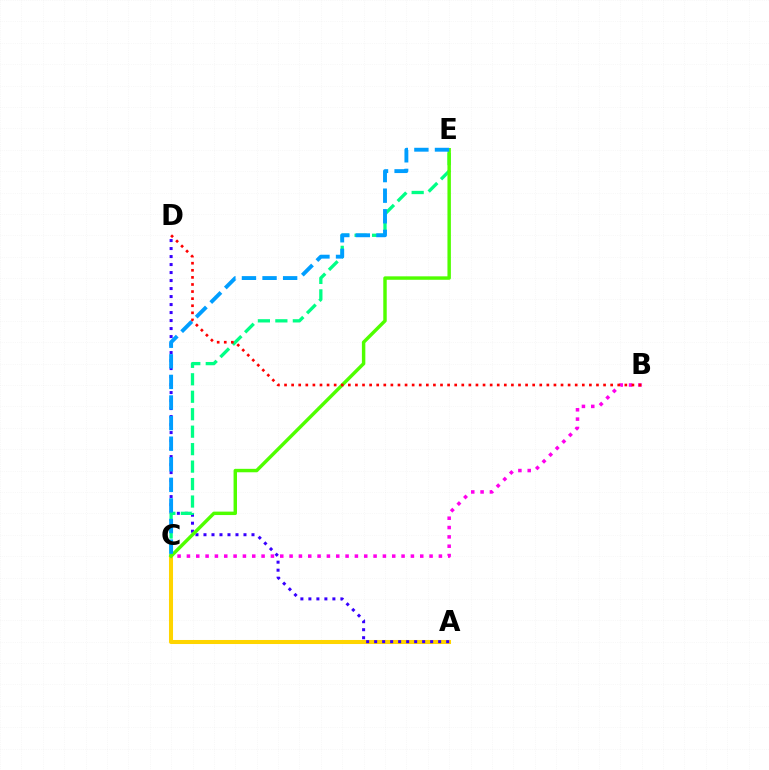{('B', 'C'): [{'color': '#ff00ed', 'line_style': 'dotted', 'thickness': 2.54}], ('A', 'C'): [{'color': '#ffd500', 'line_style': 'solid', 'thickness': 2.91}], ('A', 'D'): [{'color': '#3700ff', 'line_style': 'dotted', 'thickness': 2.17}], ('C', 'E'): [{'color': '#00ff86', 'line_style': 'dashed', 'thickness': 2.37}, {'color': '#4fff00', 'line_style': 'solid', 'thickness': 2.48}, {'color': '#009eff', 'line_style': 'dashed', 'thickness': 2.8}], ('B', 'D'): [{'color': '#ff0000', 'line_style': 'dotted', 'thickness': 1.93}]}